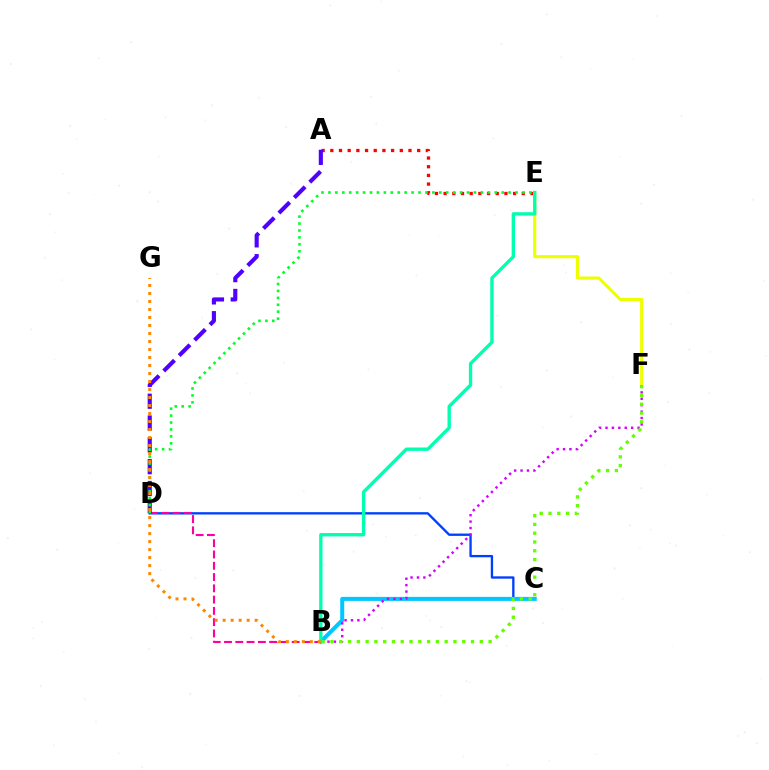{('C', 'D'): [{'color': '#003fff', 'line_style': 'solid', 'thickness': 1.68}], ('B', 'C'): [{'color': '#00c7ff', 'line_style': 'solid', 'thickness': 2.89}], ('B', 'D'): [{'color': '#ff00a0', 'line_style': 'dashed', 'thickness': 1.53}], ('A', 'E'): [{'color': '#ff0000', 'line_style': 'dotted', 'thickness': 2.36}], ('B', 'F'): [{'color': '#d600ff', 'line_style': 'dotted', 'thickness': 1.74}, {'color': '#66ff00', 'line_style': 'dotted', 'thickness': 2.39}], ('A', 'D'): [{'color': '#4f00ff', 'line_style': 'dashed', 'thickness': 2.96}], ('E', 'F'): [{'color': '#eeff00', 'line_style': 'solid', 'thickness': 2.25}], ('D', 'E'): [{'color': '#00ff27', 'line_style': 'dotted', 'thickness': 1.88}], ('B', 'E'): [{'color': '#00ffaf', 'line_style': 'solid', 'thickness': 2.4}], ('B', 'G'): [{'color': '#ff8800', 'line_style': 'dotted', 'thickness': 2.17}]}